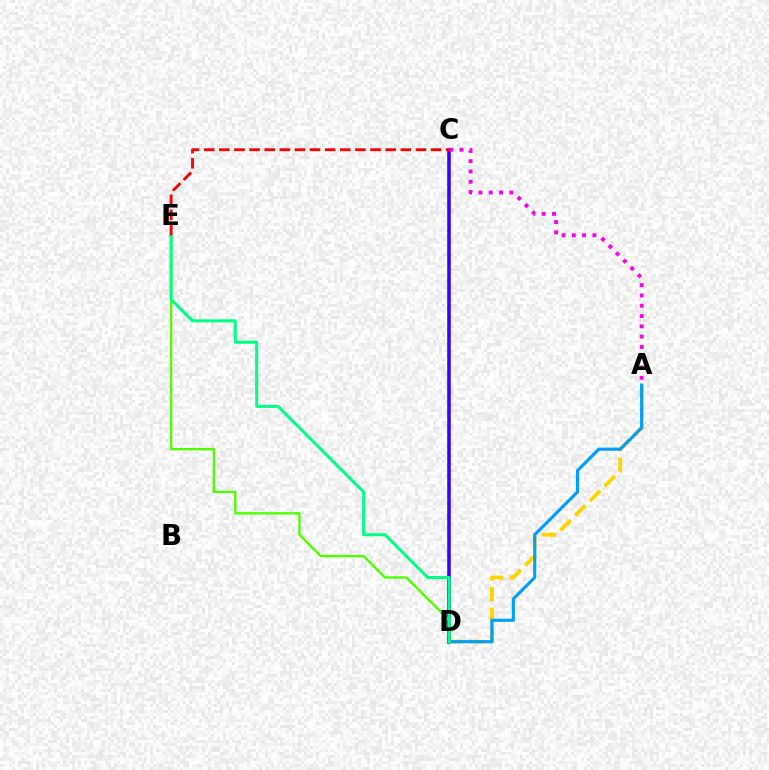{('C', 'D'): [{'color': '#3700ff', 'line_style': 'solid', 'thickness': 2.57}], ('D', 'E'): [{'color': '#4fff00', 'line_style': 'solid', 'thickness': 1.69}, {'color': '#00ff86', 'line_style': 'solid', 'thickness': 2.17}], ('A', 'D'): [{'color': '#ffd500', 'line_style': 'dashed', 'thickness': 2.82}, {'color': '#009eff', 'line_style': 'solid', 'thickness': 2.25}], ('A', 'C'): [{'color': '#ff00ed', 'line_style': 'dotted', 'thickness': 2.8}], ('C', 'E'): [{'color': '#ff0000', 'line_style': 'dashed', 'thickness': 2.05}]}